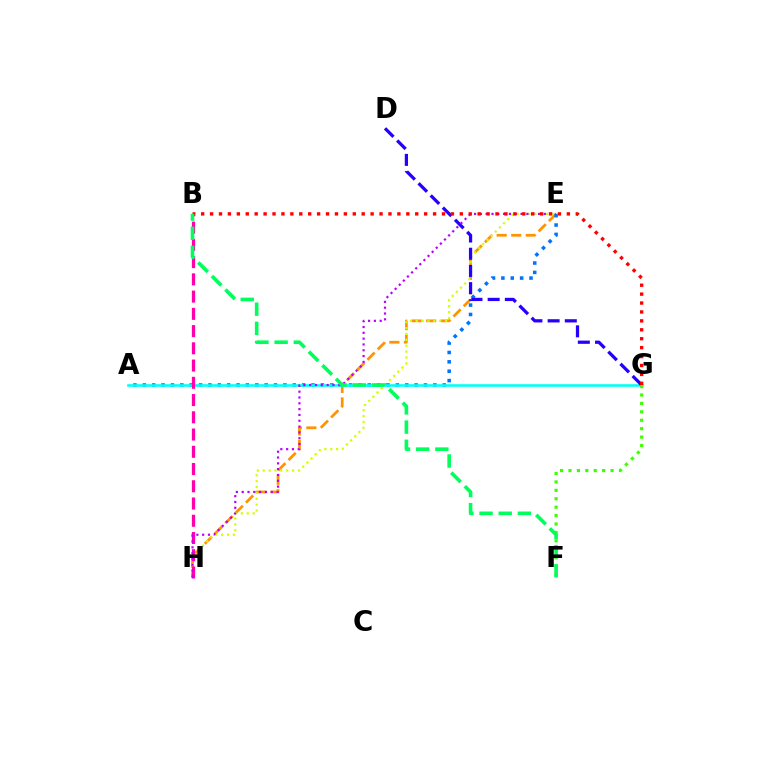{('E', 'H'): [{'color': '#ff9400', 'line_style': 'dashed', 'thickness': 1.98}, {'color': '#d1ff00', 'line_style': 'dotted', 'thickness': 1.6}, {'color': '#b900ff', 'line_style': 'dotted', 'thickness': 1.58}], ('A', 'E'): [{'color': '#0074ff', 'line_style': 'dotted', 'thickness': 2.55}], ('A', 'G'): [{'color': '#00fff6', 'line_style': 'solid', 'thickness': 1.86}], ('B', 'H'): [{'color': '#ff00ac', 'line_style': 'dashed', 'thickness': 2.34}], ('F', 'G'): [{'color': '#3dff00', 'line_style': 'dotted', 'thickness': 2.29}], ('D', 'G'): [{'color': '#2500ff', 'line_style': 'dashed', 'thickness': 2.34}], ('B', 'G'): [{'color': '#ff0000', 'line_style': 'dotted', 'thickness': 2.42}], ('B', 'F'): [{'color': '#00ff5c', 'line_style': 'dashed', 'thickness': 2.6}]}